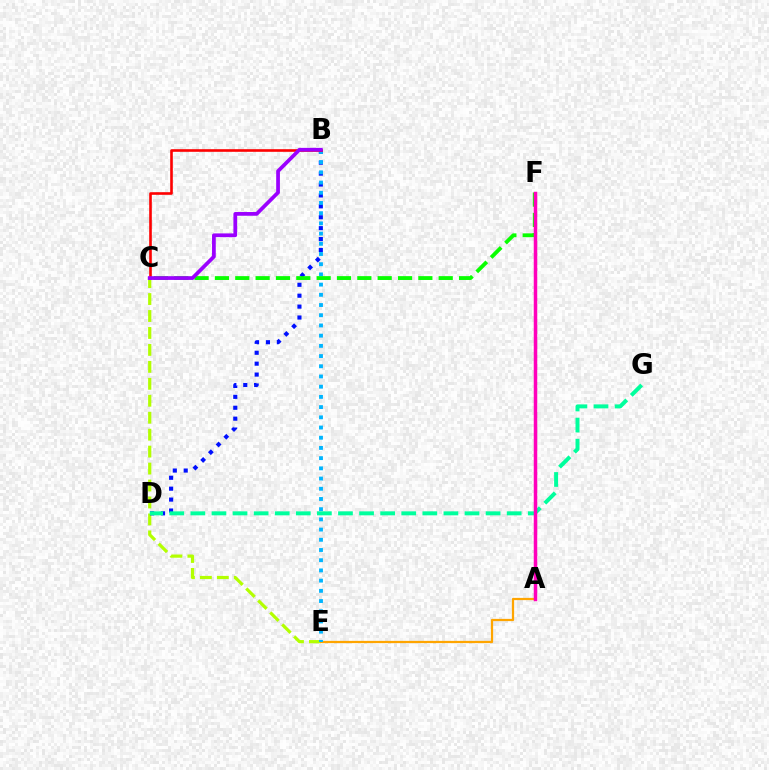{('C', 'E'): [{'color': '#b3ff00', 'line_style': 'dashed', 'thickness': 2.3}], ('B', 'D'): [{'color': '#0010ff', 'line_style': 'dotted', 'thickness': 2.96}], ('A', 'E'): [{'color': '#ffa500', 'line_style': 'solid', 'thickness': 1.61}], ('B', 'E'): [{'color': '#00b5ff', 'line_style': 'dotted', 'thickness': 2.77}], ('C', 'F'): [{'color': '#08ff00', 'line_style': 'dashed', 'thickness': 2.76}], ('B', 'C'): [{'color': '#ff0000', 'line_style': 'solid', 'thickness': 1.88}, {'color': '#9b00ff', 'line_style': 'solid', 'thickness': 2.69}], ('D', 'G'): [{'color': '#00ff9d', 'line_style': 'dashed', 'thickness': 2.86}], ('A', 'F'): [{'color': '#ff00bd', 'line_style': 'solid', 'thickness': 2.52}]}